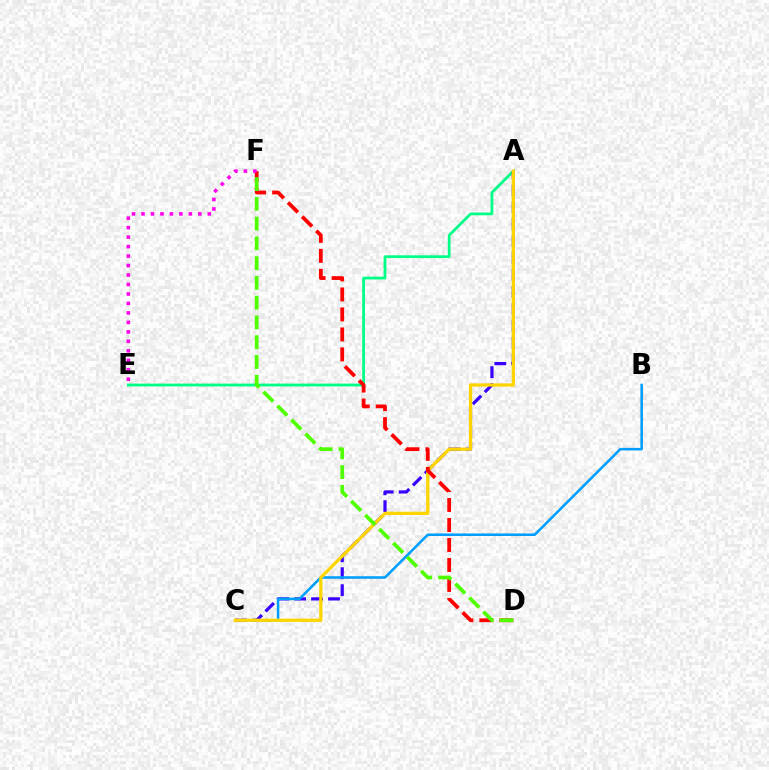{('A', 'E'): [{'color': '#00ff86', 'line_style': 'solid', 'thickness': 2.0}], ('A', 'C'): [{'color': '#3700ff', 'line_style': 'dashed', 'thickness': 2.3}, {'color': '#ffd500', 'line_style': 'solid', 'thickness': 2.34}], ('B', 'C'): [{'color': '#009eff', 'line_style': 'solid', 'thickness': 1.84}], ('D', 'F'): [{'color': '#ff0000', 'line_style': 'dashed', 'thickness': 2.72}, {'color': '#4fff00', 'line_style': 'dashed', 'thickness': 2.69}], ('E', 'F'): [{'color': '#ff00ed', 'line_style': 'dotted', 'thickness': 2.57}]}